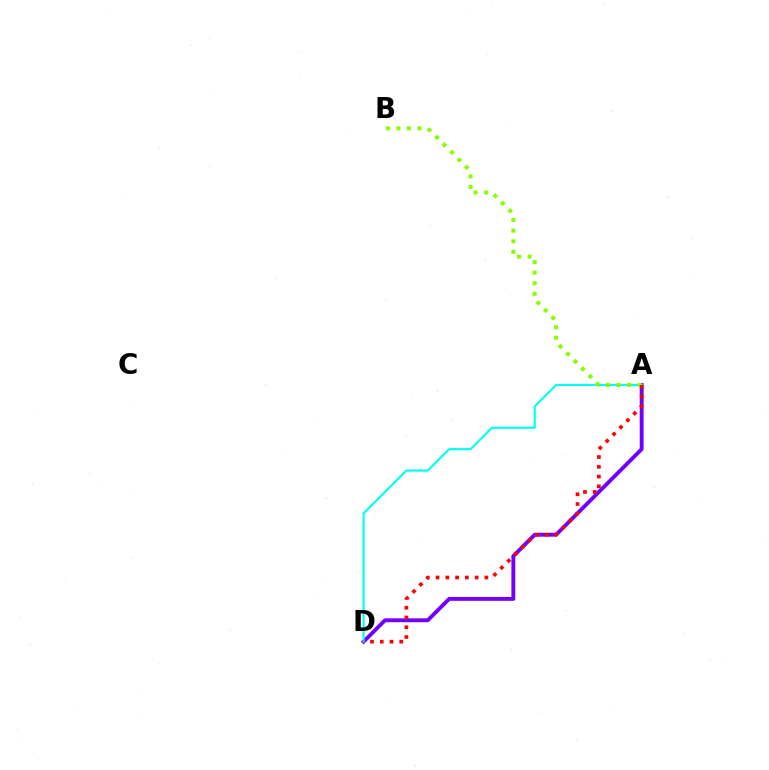{('A', 'D'): [{'color': '#7200ff', 'line_style': 'solid', 'thickness': 2.79}, {'color': '#00fff6', 'line_style': 'solid', 'thickness': 1.54}, {'color': '#ff0000', 'line_style': 'dotted', 'thickness': 2.65}], ('A', 'B'): [{'color': '#84ff00', 'line_style': 'dotted', 'thickness': 2.87}]}